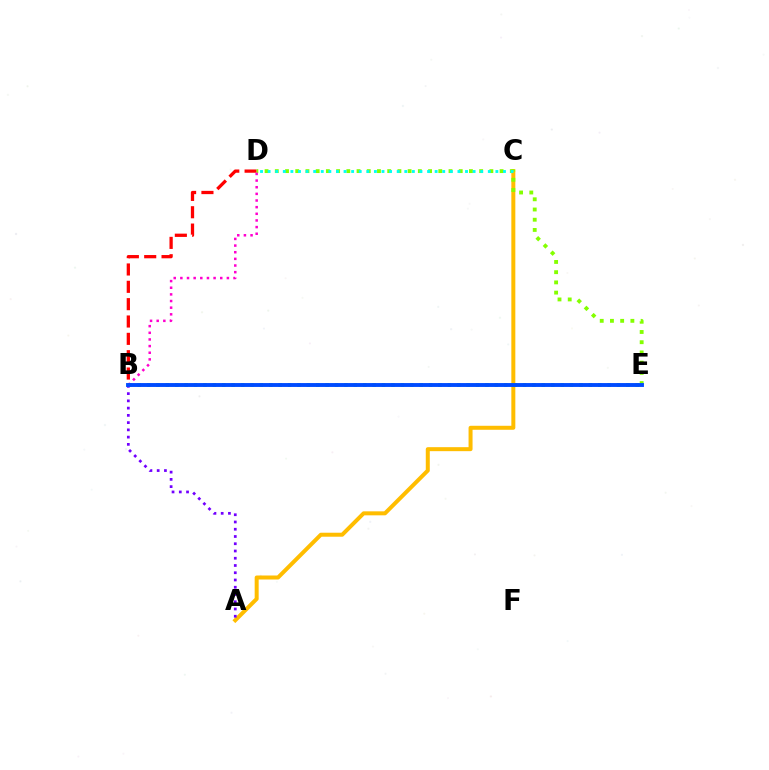{('A', 'C'): [{'color': '#ffbd00', 'line_style': 'solid', 'thickness': 2.88}], ('B', 'E'): [{'color': '#00ff39', 'line_style': 'dotted', 'thickness': 2.55}, {'color': '#004bff', 'line_style': 'solid', 'thickness': 2.79}], ('A', 'B'): [{'color': '#7200ff', 'line_style': 'dotted', 'thickness': 1.97}], ('B', 'D'): [{'color': '#ff0000', 'line_style': 'dashed', 'thickness': 2.36}, {'color': '#ff00cf', 'line_style': 'dotted', 'thickness': 1.81}], ('D', 'E'): [{'color': '#84ff00', 'line_style': 'dotted', 'thickness': 2.78}], ('C', 'D'): [{'color': '#00fff6', 'line_style': 'dotted', 'thickness': 2.06}]}